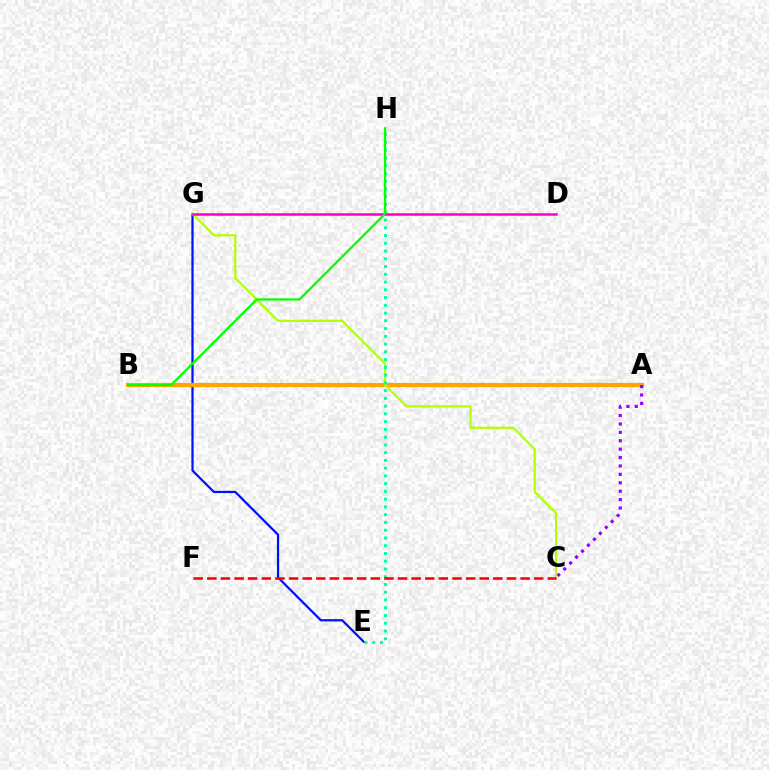{('E', 'G'): [{'color': '#0010ff', 'line_style': 'solid', 'thickness': 1.61}], ('A', 'B'): [{'color': '#00b5ff', 'line_style': 'dotted', 'thickness': 2.35}, {'color': '#ffa500', 'line_style': 'solid', 'thickness': 2.99}], ('C', 'G'): [{'color': '#b3ff00', 'line_style': 'solid', 'thickness': 1.59}], ('E', 'H'): [{'color': '#00ff9d', 'line_style': 'dotted', 'thickness': 2.11}], ('D', 'G'): [{'color': '#ff00bd', 'line_style': 'solid', 'thickness': 1.81}], ('A', 'C'): [{'color': '#9b00ff', 'line_style': 'dotted', 'thickness': 2.28}], ('B', 'H'): [{'color': '#08ff00', 'line_style': 'solid', 'thickness': 1.61}], ('C', 'F'): [{'color': '#ff0000', 'line_style': 'dashed', 'thickness': 1.85}]}